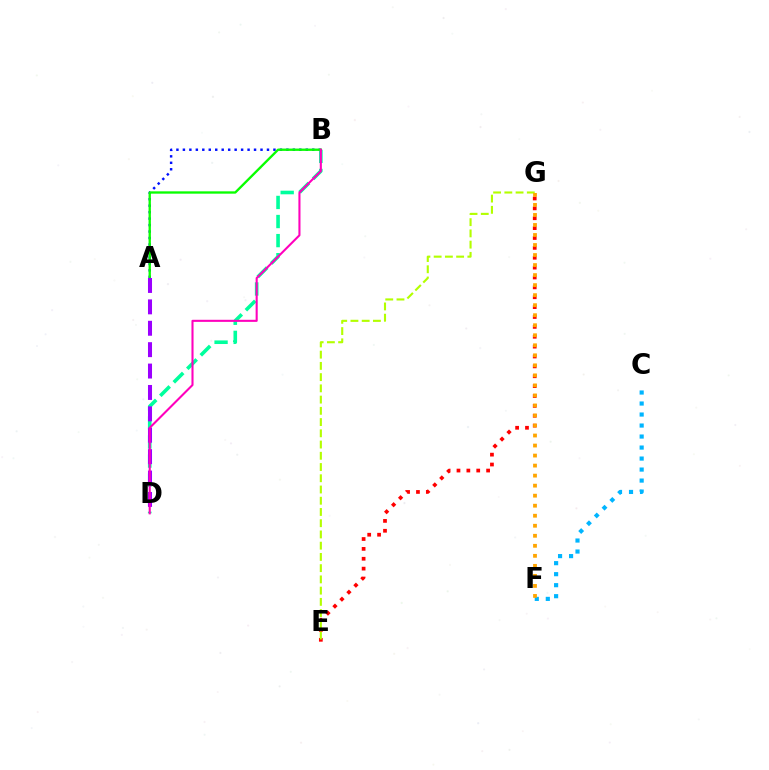{('A', 'B'): [{'color': '#0010ff', 'line_style': 'dotted', 'thickness': 1.76}, {'color': '#08ff00', 'line_style': 'solid', 'thickness': 1.68}], ('E', 'G'): [{'color': '#ff0000', 'line_style': 'dotted', 'thickness': 2.68}, {'color': '#b3ff00', 'line_style': 'dashed', 'thickness': 1.53}], ('B', 'D'): [{'color': '#00ff9d', 'line_style': 'dashed', 'thickness': 2.59}, {'color': '#ff00bd', 'line_style': 'solid', 'thickness': 1.5}], ('A', 'D'): [{'color': '#9b00ff', 'line_style': 'dashed', 'thickness': 2.91}], ('C', 'F'): [{'color': '#00b5ff', 'line_style': 'dotted', 'thickness': 2.99}], ('F', 'G'): [{'color': '#ffa500', 'line_style': 'dotted', 'thickness': 2.72}]}